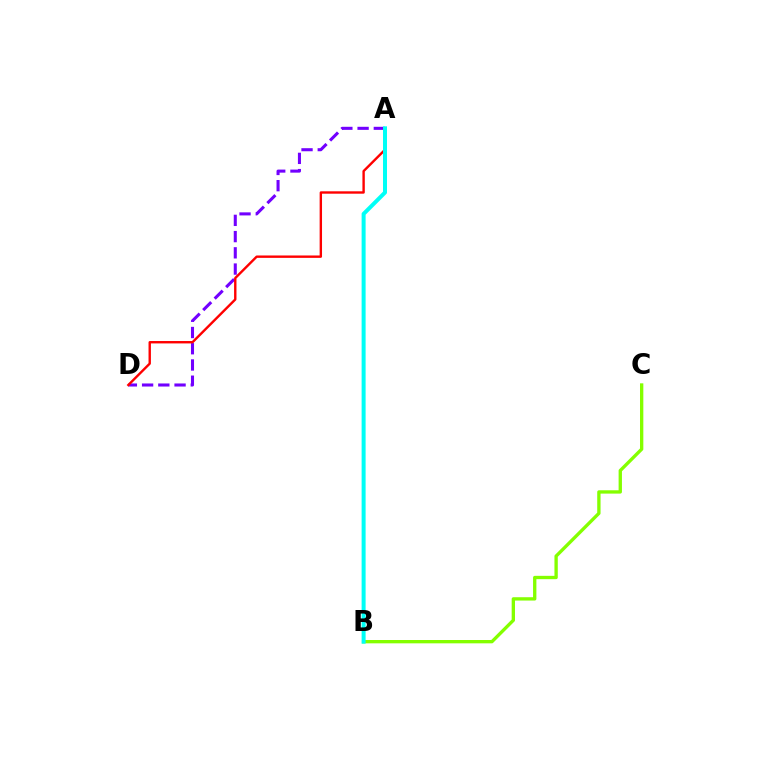{('B', 'C'): [{'color': '#84ff00', 'line_style': 'solid', 'thickness': 2.4}], ('A', 'D'): [{'color': '#7200ff', 'line_style': 'dashed', 'thickness': 2.21}, {'color': '#ff0000', 'line_style': 'solid', 'thickness': 1.72}], ('A', 'B'): [{'color': '#00fff6', 'line_style': 'solid', 'thickness': 2.87}]}